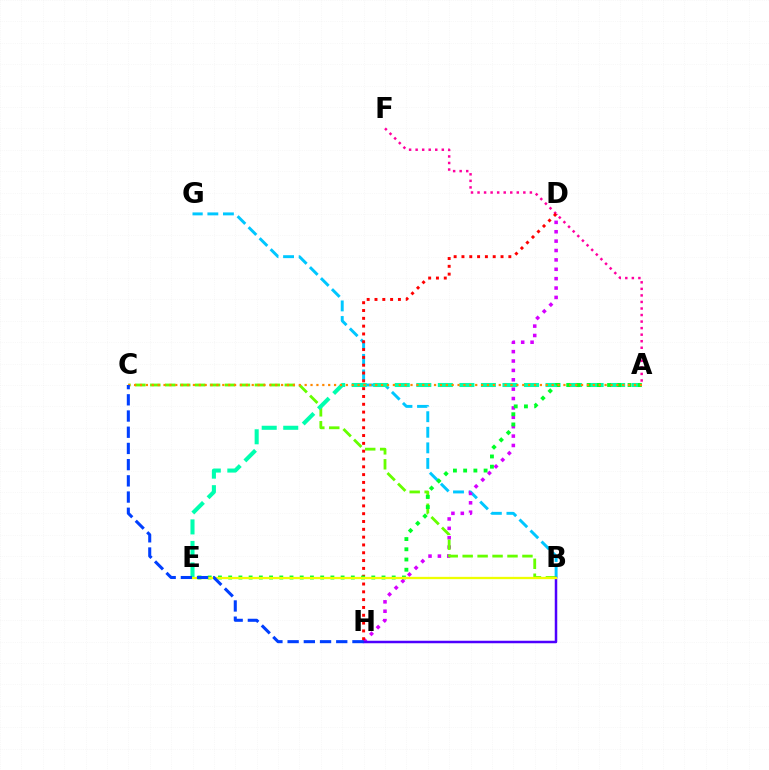{('B', 'G'): [{'color': '#00c7ff', 'line_style': 'dashed', 'thickness': 2.12}], ('D', 'H'): [{'color': '#d600ff', 'line_style': 'dotted', 'thickness': 2.55}, {'color': '#ff0000', 'line_style': 'dotted', 'thickness': 2.12}], ('B', 'C'): [{'color': '#66ff00', 'line_style': 'dashed', 'thickness': 2.03}], ('A', 'E'): [{'color': '#00ffaf', 'line_style': 'dashed', 'thickness': 2.93}, {'color': '#00ff27', 'line_style': 'dotted', 'thickness': 2.78}], ('A', 'F'): [{'color': '#ff00a0', 'line_style': 'dotted', 'thickness': 1.78}], ('B', 'H'): [{'color': '#4f00ff', 'line_style': 'solid', 'thickness': 1.8}], ('A', 'C'): [{'color': '#ff8800', 'line_style': 'dotted', 'thickness': 1.6}], ('B', 'E'): [{'color': '#eeff00', 'line_style': 'solid', 'thickness': 1.65}], ('C', 'H'): [{'color': '#003fff', 'line_style': 'dashed', 'thickness': 2.2}]}